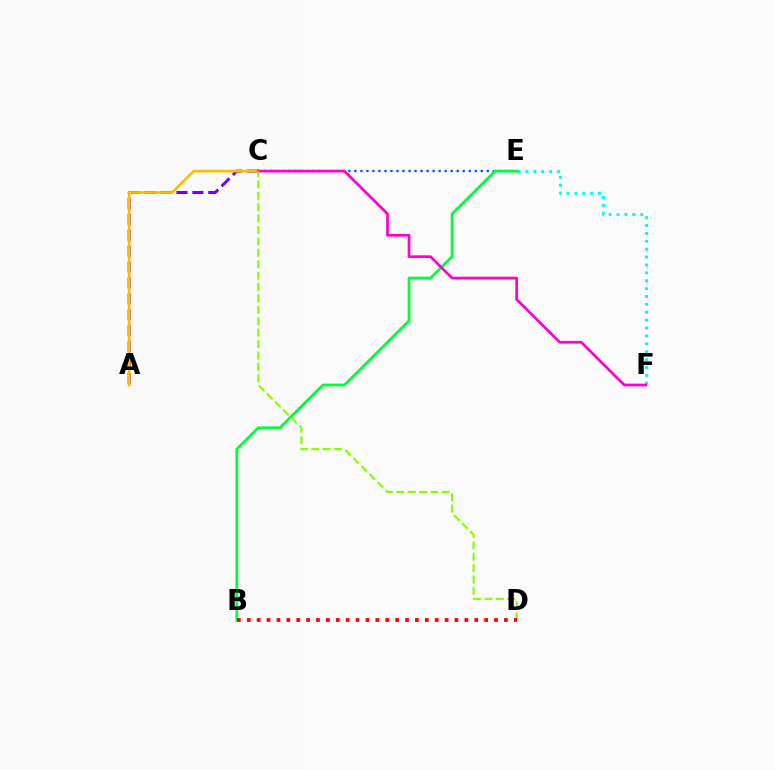{('C', 'E'): [{'color': '#004bff', 'line_style': 'dotted', 'thickness': 1.63}], ('A', 'C'): [{'color': '#7200ff', 'line_style': 'dashed', 'thickness': 2.16}, {'color': '#ffbd00', 'line_style': 'solid', 'thickness': 1.94}], ('E', 'F'): [{'color': '#00fff6', 'line_style': 'dotted', 'thickness': 2.14}], ('B', 'E'): [{'color': '#00ff39', 'line_style': 'solid', 'thickness': 1.99}], ('C', 'F'): [{'color': '#ff00cf', 'line_style': 'solid', 'thickness': 1.96}], ('C', 'D'): [{'color': '#84ff00', 'line_style': 'dashed', 'thickness': 1.55}], ('B', 'D'): [{'color': '#ff0000', 'line_style': 'dotted', 'thickness': 2.69}]}